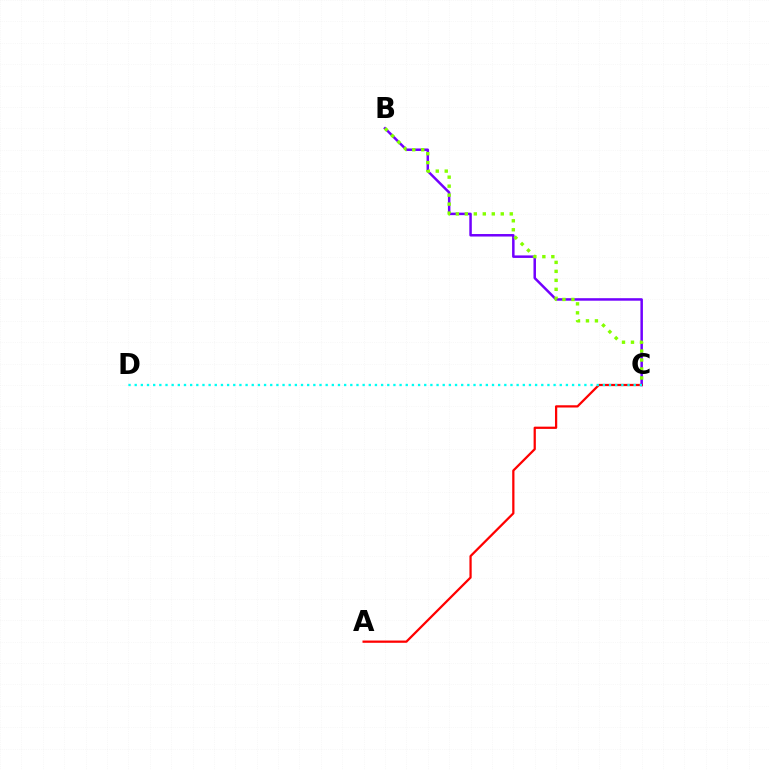{('B', 'C'): [{'color': '#7200ff', 'line_style': 'solid', 'thickness': 1.8}, {'color': '#84ff00', 'line_style': 'dotted', 'thickness': 2.44}], ('A', 'C'): [{'color': '#ff0000', 'line_style': 'solid', 'thickness': 1.62}], ('C', 'D'): [{'color': '#00fff6', 'line_style': 'dotted', 'thickness': 1.67}]}